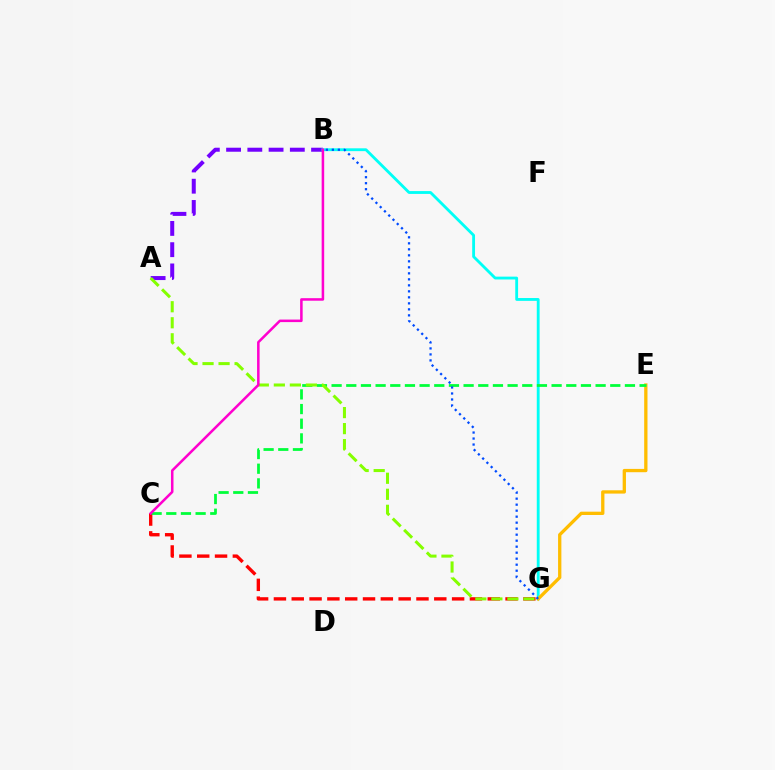{('A', 'B'): [{'color': '#7200ff', 'line_style': 'dashed', 'thickness': 2.89}], ('C', 'G'): [{'color': '#ff0000', 'line_style': 'dashed', 'thickness': 2.42}], ('B', 'G'): [{'color': '#00fff6', 'line_style': 'solid', 'thickness': 2.04}, {'color': '#004bff', 'line_style': 'dotted', 'thickness': 1.63}], ('E', 'G'): [{'color': '#ffbd00', 'line_style': 'solid', 'thickness': 2.38}], ('C', 'E'): [{'color': '#00ff39', 'line_style': 'dashed', 'thickness': 1.99}], ('A', 'G'): [{'color': '#84ff00', 'line_style': 'dashed', 'thickness': 2.18}], ('B', 'C'): [{'color': '#ff00cf', 'line_style': 'solid', 'thickness': 1.82}]}